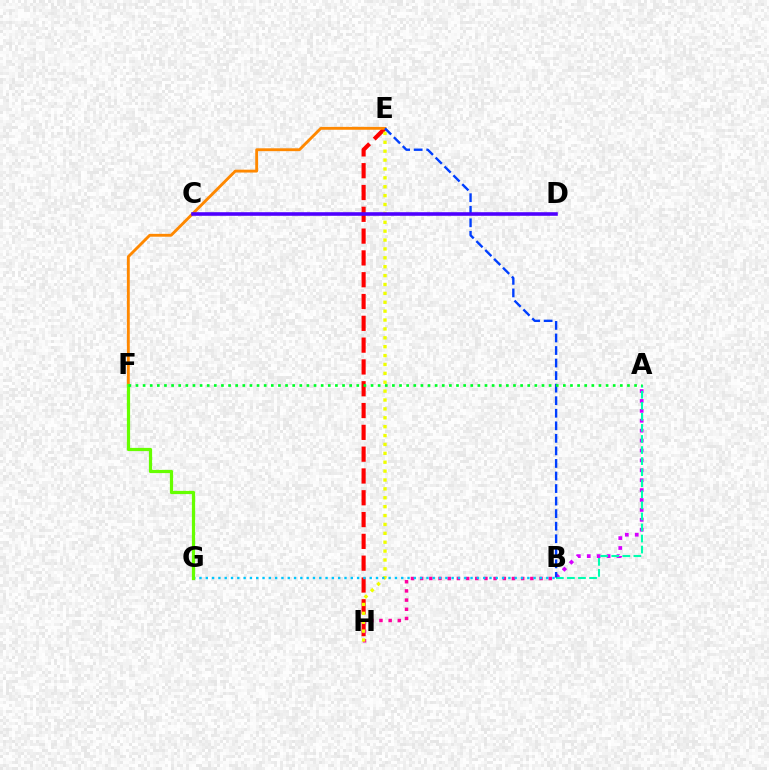{('A', 'B'): [{'color': '#d600ff', 'line_style': 'dotted', 'thickness': 2.69}, {'color': '#00ffaf', 'line_style': 'dashed', 'thickness': 1.5}], ('E', 'H'): [{'color': '#ff0000', 'line_style': 'dashed', 'thickness': 2.96}, {'color': '#eeff00', 'line_style': 'dotted', 'thickness': 2.41}], ('B', 'H'): [{'color': '#ff00a0', 'line_style': 'dotted', 'thickness': 2.5}], ('E', 'F'): [{'color': '#ff8800', 'line_style': 'solid', 'thickness': 2.06}], ('B', 'G'): [{'color': '#00c7ff', 'line_style': 'dotted', 'thickness': 1.71}], ('F', 'G'): [{'color': '#66ff00', 'line_style': 'solid', 'thickness': 2.31}], ('B', 'E'): [{'color': '#003fff', 'line_style': 'dashed', 'thickness': 1.7}], ('A', 'F'): [{'color': '#00ff27', 'line_style': 'dotted', 'thickness': 1.94}], ('C', 'D'): [{'color': '#4f00ff', 'line_style': 'solid', 'thickness': 2.58}]}